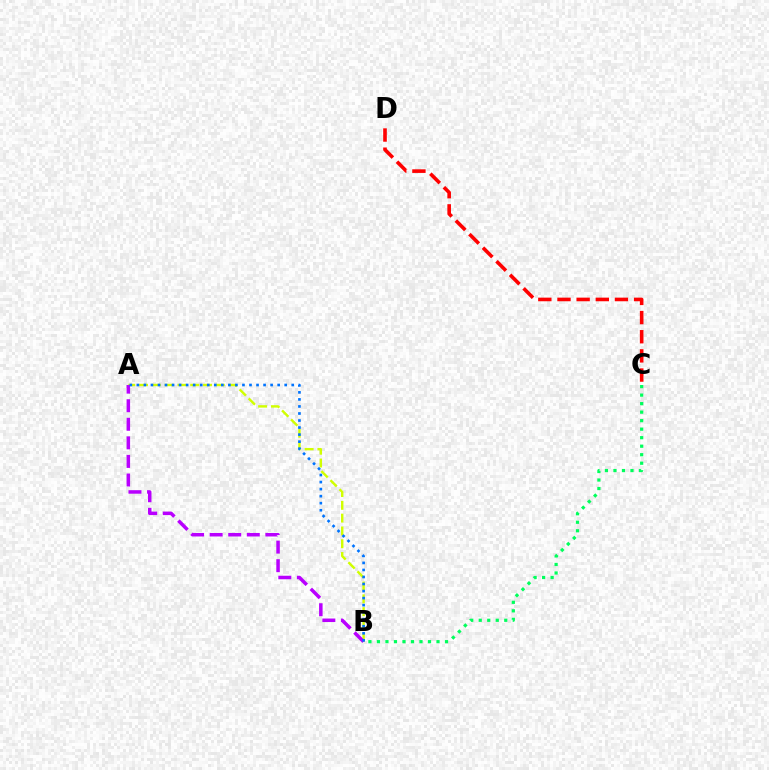{('A', 'B'): [{'color': '#d1ff00', 'line_style': 'dashed', 'thickness': 1.74}, {'color': '#b900ff', 'line_style': 'dashed', 'thickness': 2.52}, {'color': '#0074ff', 'line_style': 'dotted', 'thickness': 1.91}], ('C', 'D'): [{'color': '#ff0000', 'line_style': 'dashed', 'thickness': 2.6}], ('B', 'C'): [{'color': '#00ff5c', 'line_style': 'dotted', 'thickness': 2.31}]}